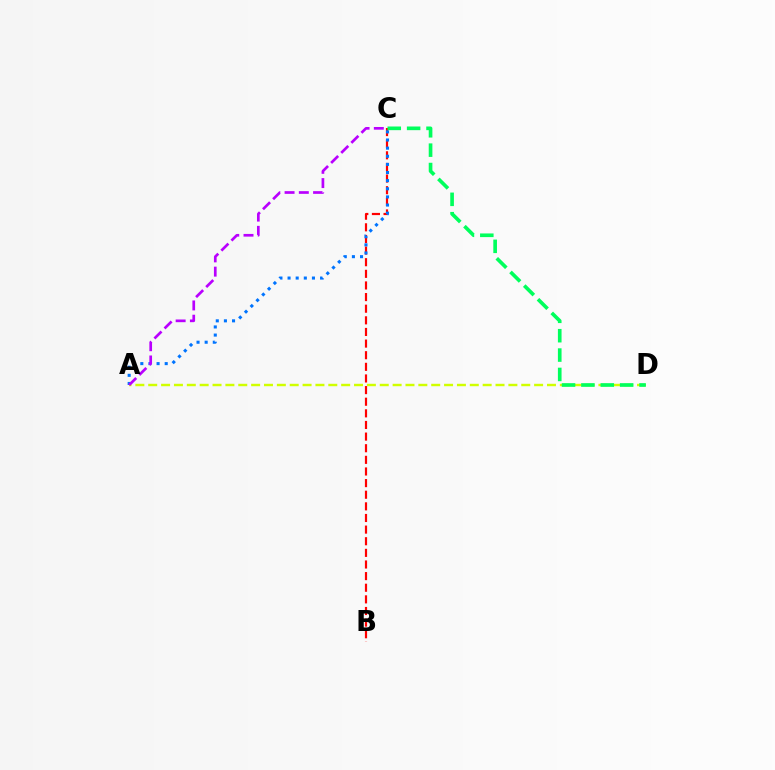{('A', 'D'): [{'color': '#d1ff00', 'line_style': 'dashed', 'thickness': 1.75}], ('B', 'C'): [{'color': '#ff0000', 'line_style': 'dashed', 'thickness': 1.58}], ('A', 'C'): [{'color': '#0074ff', 'line_style': 'dotted', 'thickness': 2.21}, {'color': '#b900ff', 'line_style': 'dashed', 'thickness': 1.94}], ('C', 'D'): [{'color': '#00ff5c', 'line_style': 'dashed', 'thickness': 2.63}]}